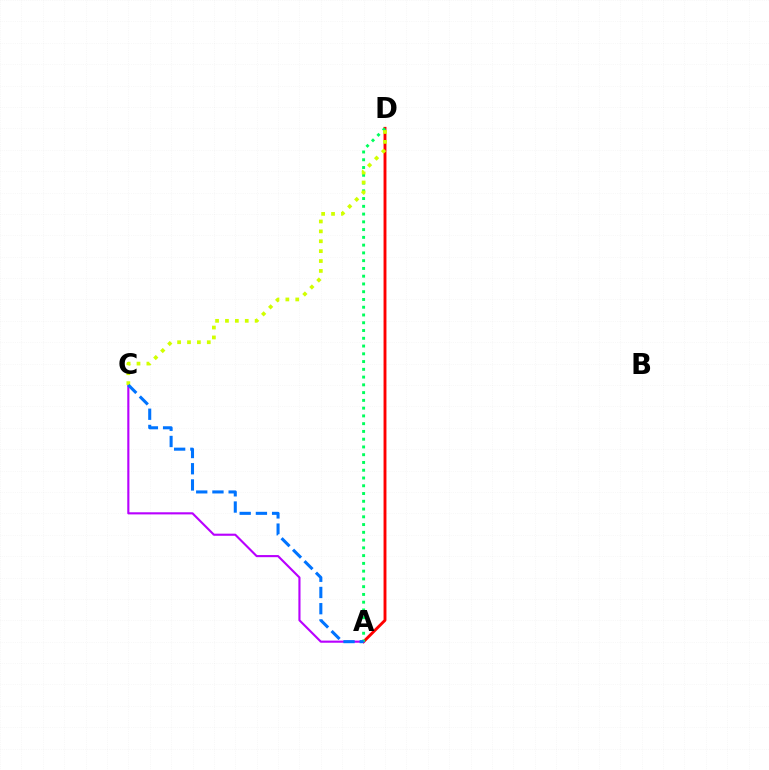{('A', 'D'): [{'color': '#ff0000', 'line_style': 'solid', 'thickness': 2.08}, {'color': '#00ff5c', 'line_style': 'dotted', 'thickness': 2.11}], ('A', 'C'): [{'color': '#b900ff', 'line_style': 'solid', 'thickness': 1.53}, {'color': '#0074ff', 'line_style': 'dashed', 'thickness': 2.2}], ('C', 'D'): [{'color': '#d1ff00', 'line_style': 'dotted', 'thickness': 2.69}]}